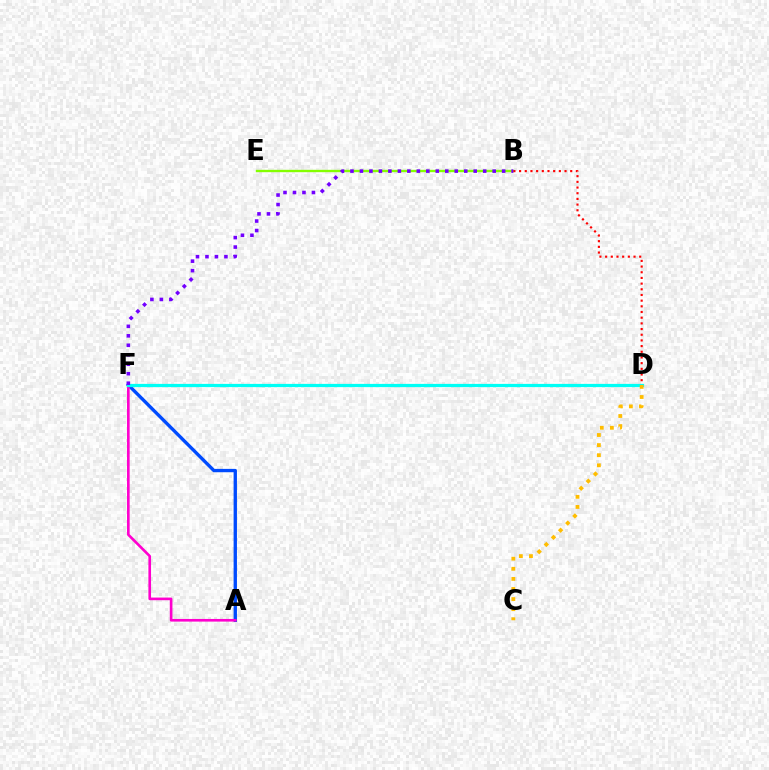{('A', 'F'): [{'color': '#004bff', 'line_style': 'solid', 'thickness': 2.41}, {'color': '#ff00cf', 'line_style': 'solid', 'thickness': 1.9}], ('B', 'E'): [{'color': '#84ff00', 'line_style': 'solid', 'thickness': 1.7}], ('D', 'F'): [{'color': '#00ff39', 'line_style': 'dotted', 'thickness': 2.18}, {'color': '#00fff6', 'line_style': 'solid', 'thickness': 2.32}], ('B', 'D'): [{'color': '#ff0000', 'line_style': 'dotted', 'thickness': 1.54}], ('B', 'F'): [{'color': '#7200ff', 'line_style': 'dotted', 'thickness': 2.58}], ('C', 'D'): [{'color': '#ffbd00', 'line_style': 'dotted', 'thickness': 2.74}]}